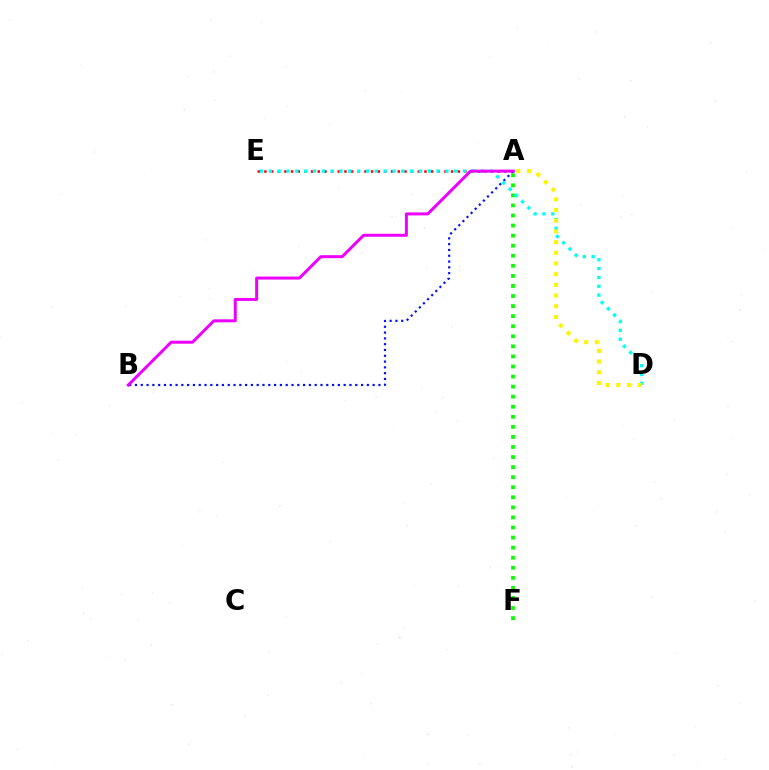{('A', 'F'): [{'color': '#08ff00', 'line_style': 'dotted', 'thickness': 2.73}], ('A', 'E'): [{'color': '#ff0000', 'line_style': 'dotted', 'thickness': 1.81}], ('A', 'B'): [{'color': '#0010ff', 'line_style': 'dotted', 'thickness': 1.57}, {'color': '#ee00ff', 'line_style': 'solid', 'thickness': 2.15}], ('D', 'E'): [{'color': '#00fff6', 'line_style': 'dotted', 'thickness': 2.4}], ('A', 'D'): [{'color': '#fcf500', 'line_style': 'dotted', 'thickness': 2.91}]}